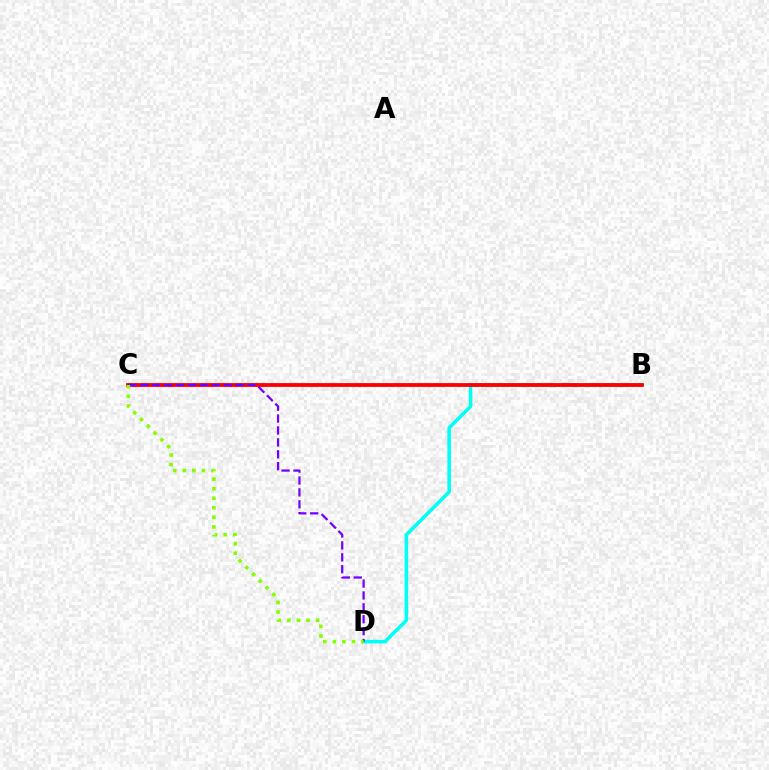{('B', 'D'): [{'color': '#00fff6', 'line_style': 'solid', 'thickness': 2.56}], ('B', 'C'): [{'color': '#ff0000', 'line_style': 'solid', 'thickness': 2.74}], ('C', 'D'): [{'color': '#7200ff', 'line_style': 'dashed', 'thickness': 1.62}, {'color': '#84ff00', 'line_style': 'dotted', 'thickness': 2.6}]}